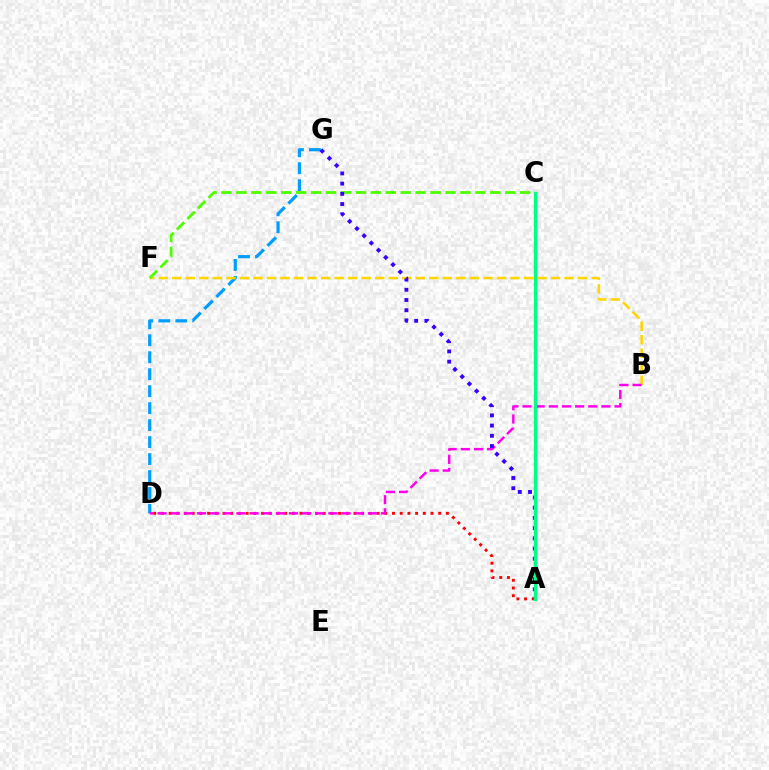{('D', 'G'): [{'color': '#009eff', 'line_style': 'dashed', 'thickness': 2.31}], ('B', 'F'): [{'color': '#ffd500', 'line_style': 'dashed', 'thickness': 1.84}], ('A', 'D'): [{'color': '#ff0000', 'line_style': 'dotted', 'thickness': 2.09}], ('B', 'D'): [{'color': '#ff00ed', 'line_style': 'dashed', 'thickness': 1.79}], ('C', 'F'): [{'color': '#4fff00', 'line_style': 'dashed', 'thickness': 2.03}], ('A', 'G'): [{'color': '#3700ff', 'line_style': 'dotted', 'thickness': 2.77}], ('A', 'C'): [{'color': '#00ff86', 'line_style': 'solid', 'thickness': 2.45}]}